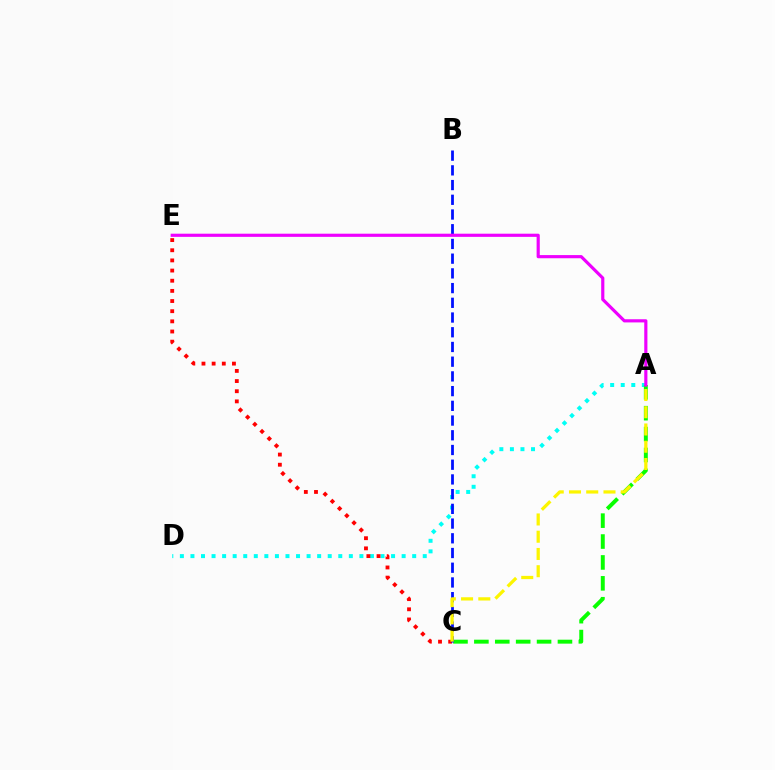{('A', 'D'): [{'color': '#00fff6', 'line_style': 'dotted', 'thickness': 2.87}], ('A', 'C'): [{'color': '#08ff00', 'line_style': 'dashed', 'thickness': 2.84}, {'color': '#fcf500', 'line_style': 'dashed', 'thickness': 2.34}], ('C', 'E'): [{'color': '#ff0000', 'line_style': 'dotted', 'thickness': 2.76}], ('B', 'C'): [{'color': '#0010ff', 'line_style': 'dashed', 'thickness': 2.0}], ('A', 'E'): [{'color': '#ee00ff', 'line_style': 'solid', 'thickness': 2.28}]}